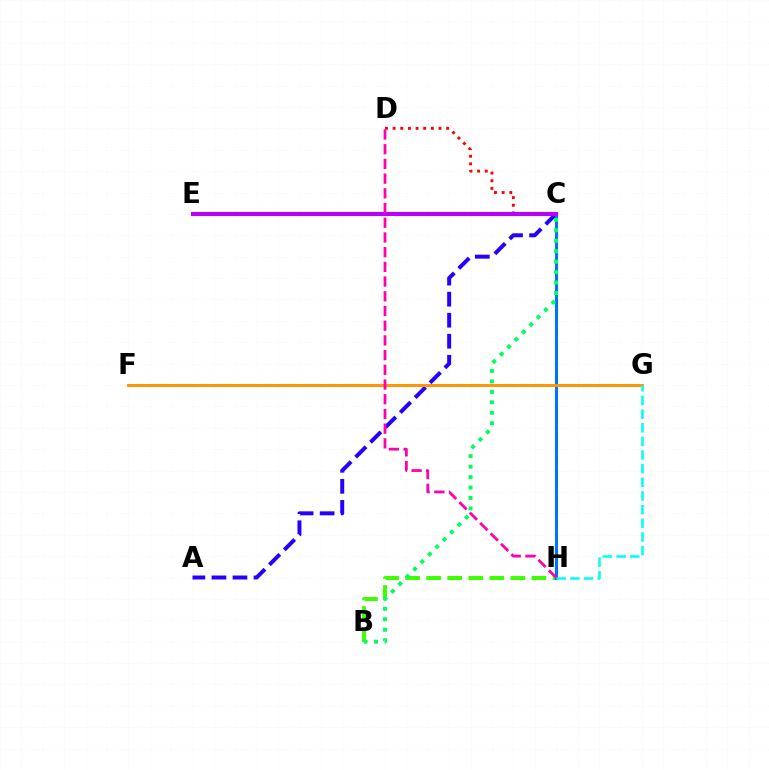{('A', 'C'): [{'color': '#2500ff', 'line_style': 'dashed', 'thickness': 2.86}], ('C', 'E'): [{'color': '#d1ff00', 'line_style': 'solid', 'thickness': 1.56}, {'color': '#b900ff', 'line_style': 'solid', 'thickness': 2.94}], ('B', 'H'): [{'color': '#3dff00', 'line_style': 'dashed', 'thickness': 2.86}], ('C', 'H'): [{'color': '#0074ff', 'line_style': 'solid', 'thickness': 2.23}], ('C', 'D'): [{'color': '#ff0000', 'line_style': 'dotted', 'thickness': 2.08}], ('F', 'G'): [{'color': '#ff9400', 'line_style': 'solid', 'thickness': 2.11}], ('G', 'H'): [{'color': '#00fff6', 'line_style': 'dashed', 'thickness': 1.85}], ('B', 'C'): [{'color': '#00ff5c', 'line_style': 'dotted', 'thickness': 2.84}], ('D', 'H'): [{'color': '#ff00ac', 'line_style': 'dashed', 'thickness': 2.0}]}